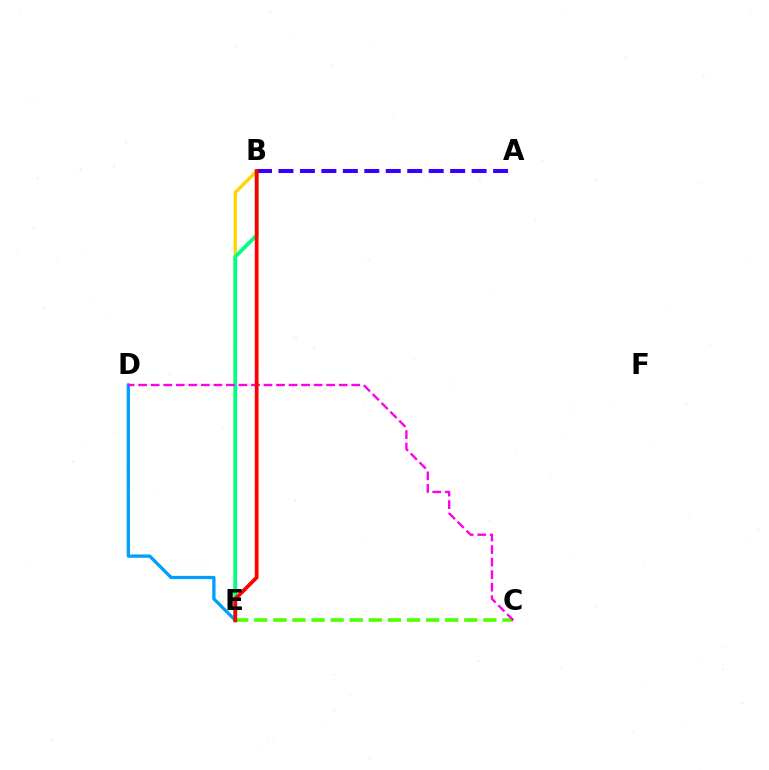{('B', 'E'): [{'color': '#ffd500', 'line_style': 'solid', 'thickness': 2.41}, {'color': '#00ff86', 'line_style': 'solid', 'thickness': 2.71}, {'color': '#ff0000', 'line_style': 'solid', 'thickness': 2.71}], ('D', 'E'): [{'color': '#009eff', 'line_style': 'solid', 'thickness': 2.35}], ('C', 'E'): [{'color': '#4fff00', 'line_style': 'dashed', 'thickness': 2.59}], ('C', 'D'): [{'color': '#ff00ed', 'line_style': 'dashed', 'thickness': 1.7}], ('A', 'B'): [{'color': '#3700ff', 'line_style': 'dashed', 'thickness': 2.92}]}